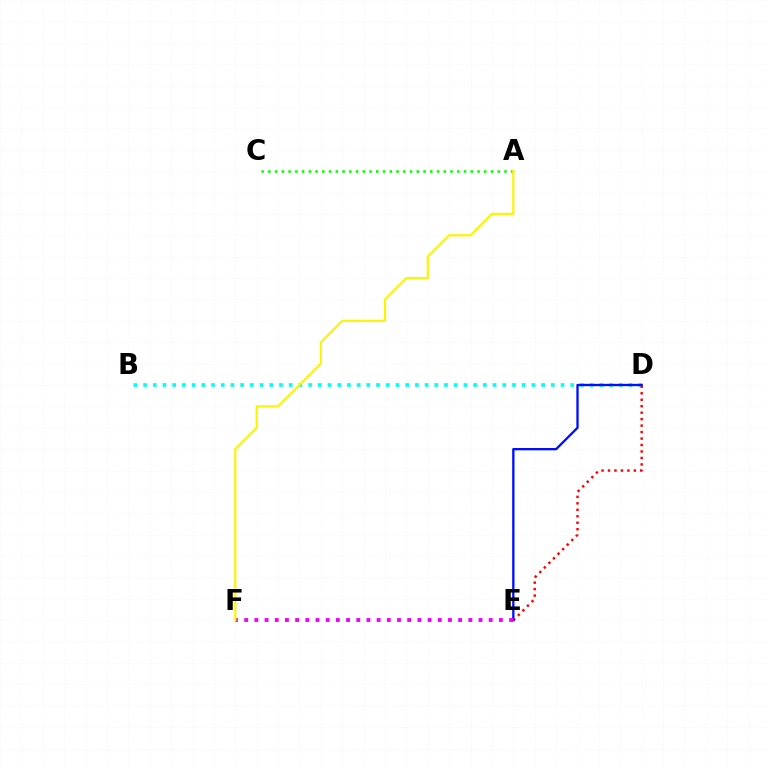{('B', 'D'): [{'color': '#00fff6', 'line_style': 'dotted', 'thickness': 2.64}], ('A', 'C'): [{'color': '#08ff00', 'line_style': 'dotted', 'thickness': 1.83}], ('D', 'E'): [{'color': '#ff0000', 'line_style': 'dotted', 'thickness': 1.76}, {'color': '#0010ff', 'line_style': 'solid', 'thickness': 1.68}], ('E', 'F'): [{'color': '#ee00ff', 'line_style': 'dotted', 'thickness': 2.77}], ('A', 'F'): [{'color': '#fcf500', 'line_style': 'solid', 'thickness': 1.58}]}